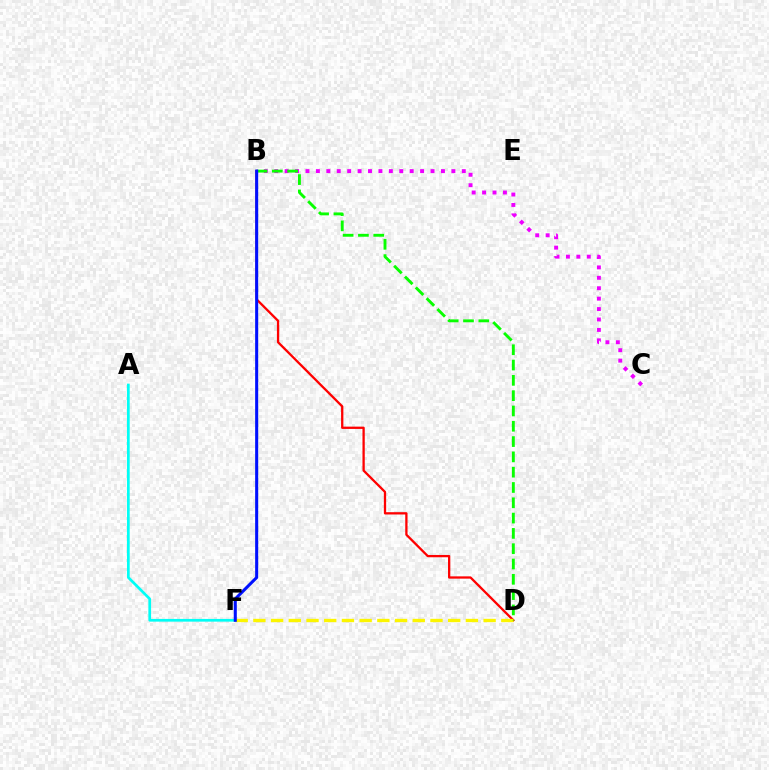{('A', 'F'): [{'color': '#00fff6', 'line_style': 'solid', 'thickness': 1.96}], ('B', 'D'): [{'color': '#ff0000', 'line_style': 'solid', 'thickness': 1.65}, {'color': '#08ff00', 'line_style': 'dashed', 'thickness': 2.08}], ('B', 'C'): [{'color': '#ee00ff', 'line_style': 'dotted', 'thickness': 2.83}], ('D', 'F'): [{'color': '#fcf500', 'line_style': 'dashed', 'thickness': 2.41}], ('B', 'F'): [{'color': '#0010ff', 'line_style': 'solid', 'thickness': 2.2}]}